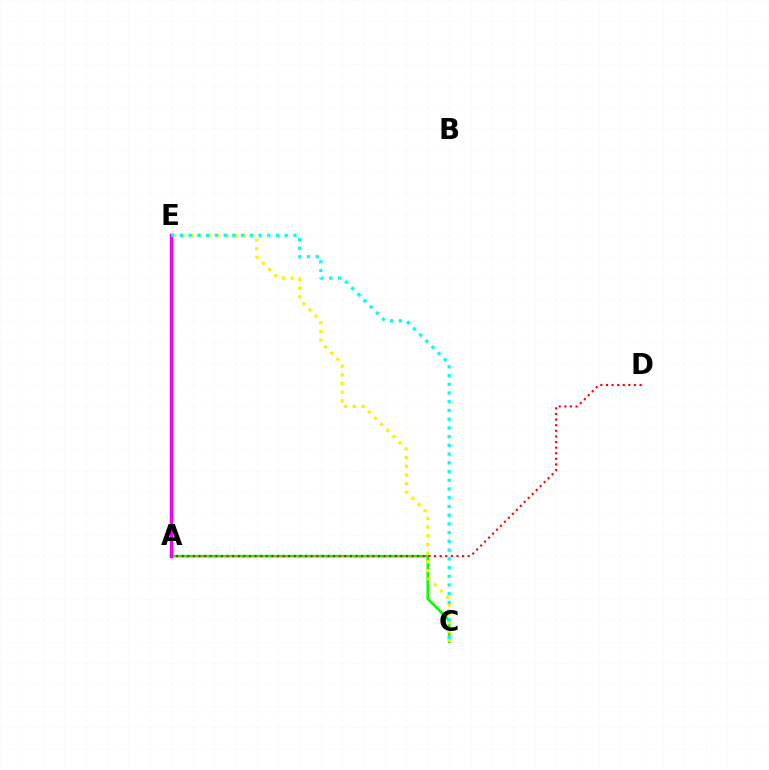{('A', 'C'): [{'color': '#08ff00', 'line_style': 'solid', 'thickness': 1.9}], ('C', 'E'): [{'color': '#fcf500', 'line_style': 'dotted', 'thickness': 2.36}, {'color': '#00fff6', 'line_style': 'dotted', 'thickness': 2.37}], ('A', 'E'): [{'color': '#0010ff', 'line_style': 'dotted', 'thickness': 1.81}, {'color': '#ee00ff', 'line_style': 'solid', 'thickness': 2.5}], ('A', 'D'): [{'color': '#ff0000', 'line_style': 'dotted', 'thickness': 1.52}]}